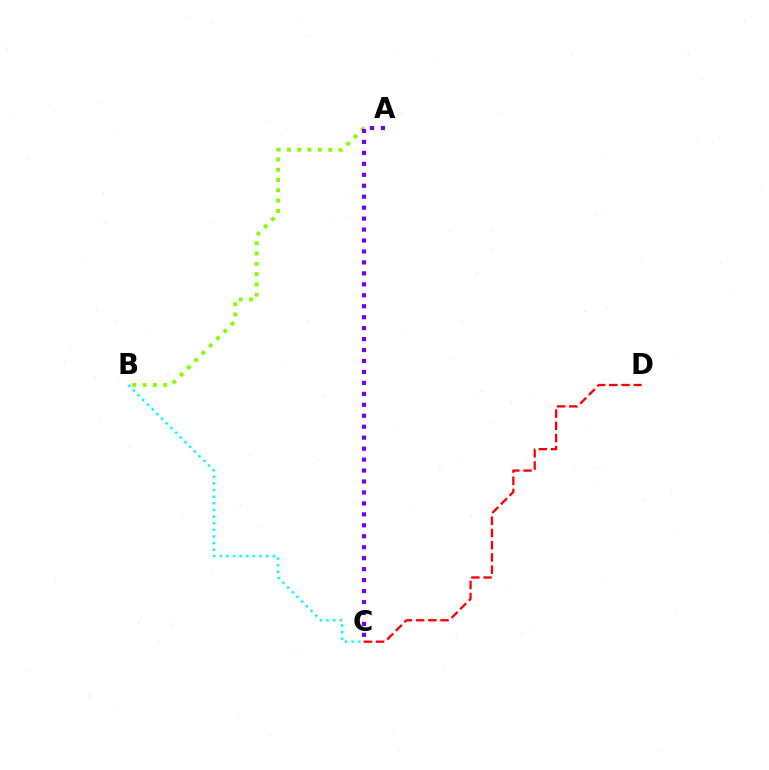{('A', 'B'): [{'color': '#84ff00', 'line_style': 'dotted', 'thickness': 2.8}], ('B', 'C'): [{'color': '#00fff6', 'line_style': 'dotted', 'thickness': 1.8}], ('C', 'D'): [{'color': '#ff0000', 'line_style': 'dashed', 'thickness': 1.66}], ('A', 'C'): [{'color': '#7200ff', 'line_style': 'dotted', 'thickness': 2.98}]}